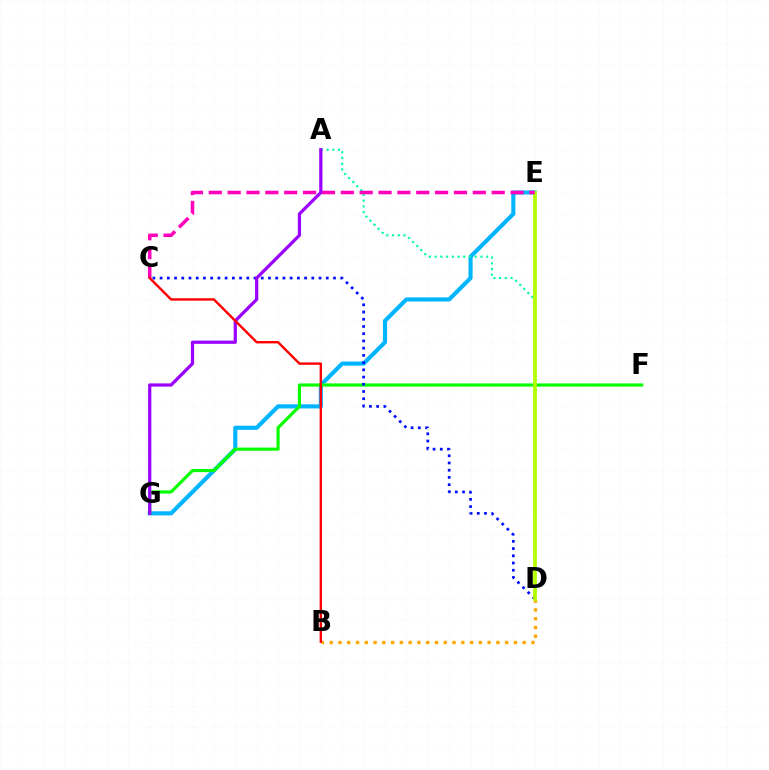{('E', 'G'): [{'color': '#00b5ff', 'line_style': 'solid', 'thickness': 2.96}], ('F', 'G'): [{'color': '#08ff00', 'line_style': 'solid', 'thickness': 2.27}], ('C', 'D'): [{'color': '#0010ff', 'line_style': 'dotted', 'thickness': 1.96}], ('A', 'D'): [{'color': '#00ff9d', 'line_style': 'dotted', 'thickness': 1.55}], ('B', 'D'): [{'color': '#ffa500', 'line_style': 'dotted', 'thickness': 2.38}], ('D', 'E'): [{'color': '#b3ff00', 'line_style': 'solid', 'thickness': 2.73}], ('C', 'E'): [{'color': '#ff00bd', 'line_style': 'dashed', 'thickness': 2.56}], ('A', 'G'): [{'color': '#9b00ff', 'line_style': 'solid', 'thickness': 2.33}], ('B', 'C'): [{'color': '#ff0000', 'line_style': 'solid', 'thickness': 1.73}]}